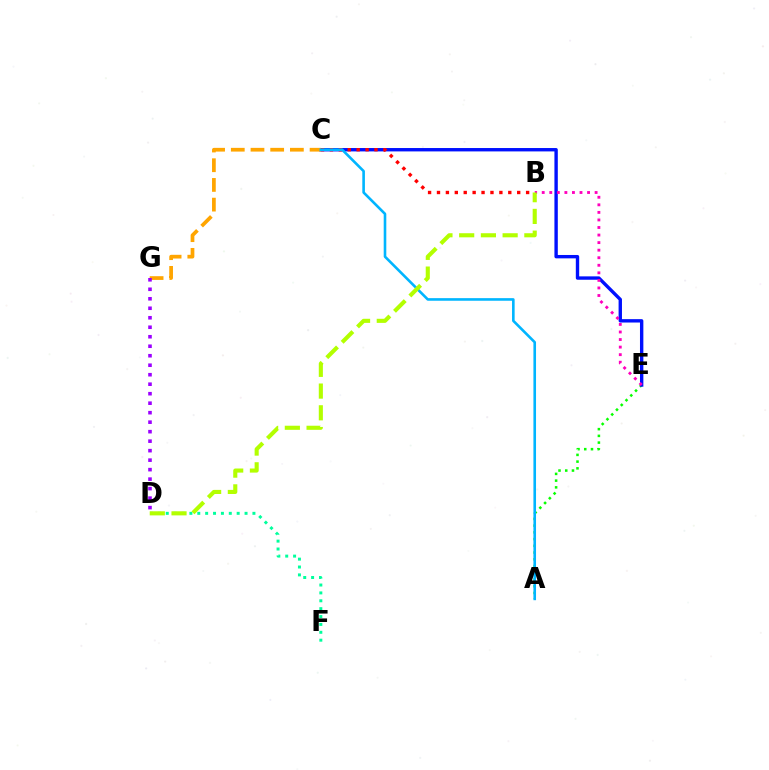{('A', 'E'): [{'color': '#08ff00', 'line_style': 'dotted', 'thickness': 1.83}], ('C', 'E'): [{'color': '#0010ff', 'line_style': 'solid', 'thickness': 2.43}], ('C', 'G'): [{'color': '#ffa500', 'line_style': 'dashed', 'thickness': 2.68}], ('D', 'F'): [{'color': '#00ff9d', 'line_style': 'dotted', 'thickness': 2.14}], ('B', 'C'): [{'color': '#ff0000', 'line_style': 'dotted', 'thickness': 2.42}], ('B', 'E'): [{'color': '#ff00bd', 'line_style': 'dotted', 'thickness': 2.05}], ('A', 'C'): [{'color': '#00b5ff', 'line_style': 'solid', 'thickness': 1.88}], ('D', 'G'): [{'color': '#9b00ff', 'line_style': 'dotted', 'thickness': 2.58}], ('B', 'D'): [{'color': '#b3ff00', 'line_style': 'dashed', 'thickness': 2.95}]}